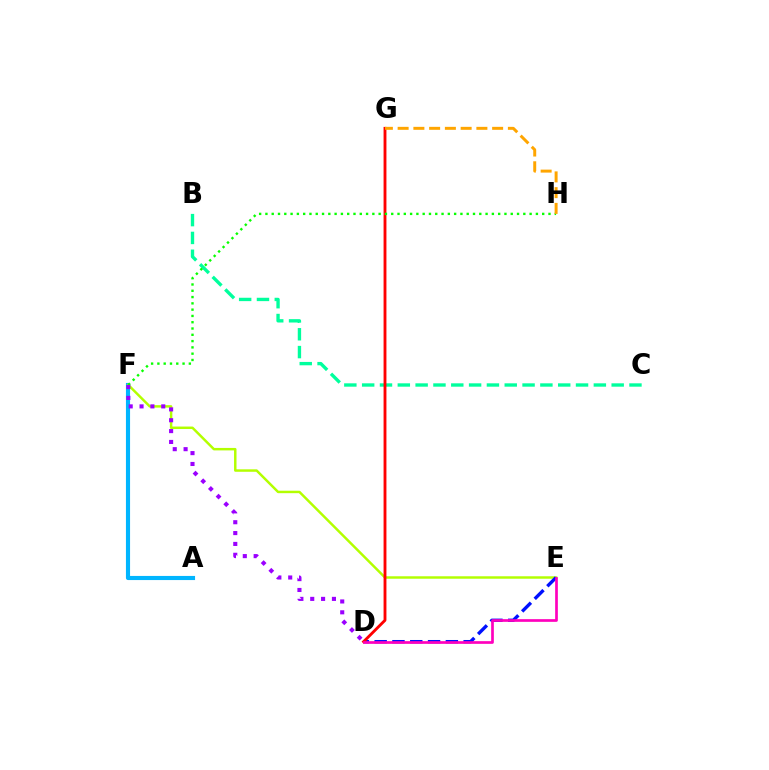{('A', 'F'): [{'color': '#00b5ff', 'line_style': 'solid', 'thickness': 2.97}], ('B', 'C'): [{'color': '#00ff9d', 'line_style': 'dashed', 'thickness': 2.42}], ('E', 'F'): [{'color': '#b3ff00', 'line_style': 'solid', 'thickness': 1.77}], ('D', 'E'): [{'color': '#0010ff', 'line_style': 'dashed', 'thickness': 2.42}, {'color': '#ff00bd', 'line_style': 'solid', 'thickness': 1.94}], ('D', 'G'): [{'color': '#ff0000', 'line_style': 'solid', 'thickness': 2.06}], ('F', 'H'): [{'color': '#08ff00', 'line_style': 'dotted', 'thickness': 1.71}], ('G', 'H'): [{'color': '#ffa500', 'line_style': 'dashed', 'thickness': 2.14}], ('D', 'F'): [{'color': '#9b00ff', 'line_style': 'dotted', 'thickness': 2.95}]}